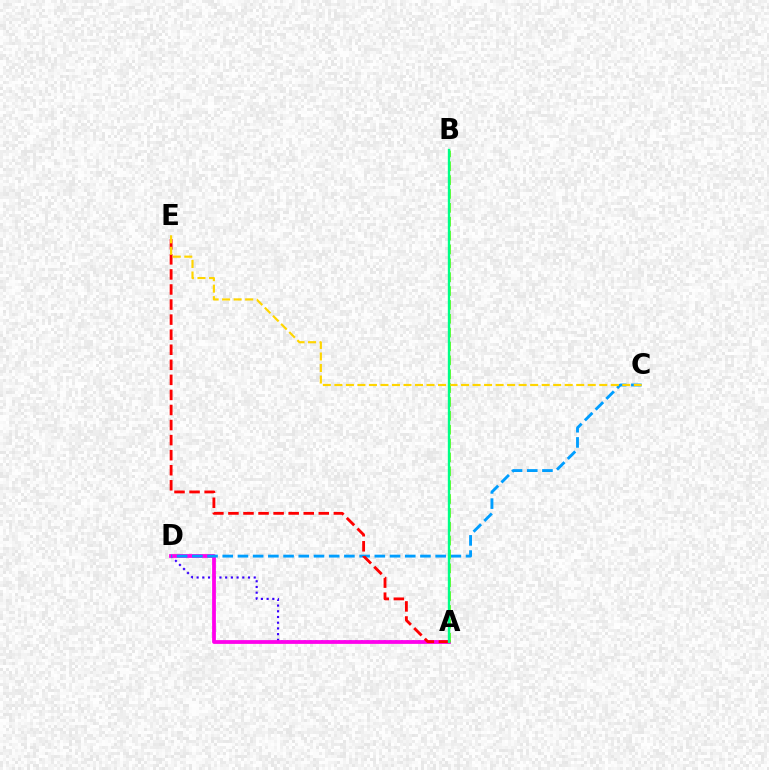{('A', 'D'): [{'color': '#3700ff', 'line_style': 'dotted', 'thickness': 1.55}, {'color': '#ff00ed', 'line_style': 'solid', 'thickness': 2.72}], ('C', 'D'): [{'color': '#009eff', 'line_style': 'dashed', 'thickness': 2.07}], ('A', 'E'): [{'color': '#ff0000', 'line_style': 'dashed', 'thickness': 2.05}], ('A', 'B'): [{'color': '#4fff00', 'line_style': 'dashed', 'thickness': 1.88}, {'color': '#00ff86', 'line_style': 'solid', 'thickness': 1.69}], ('C', 'E'): [{'color': '#ffd500', 'line_style': 'dashed', 'thickness': 1.56}]}